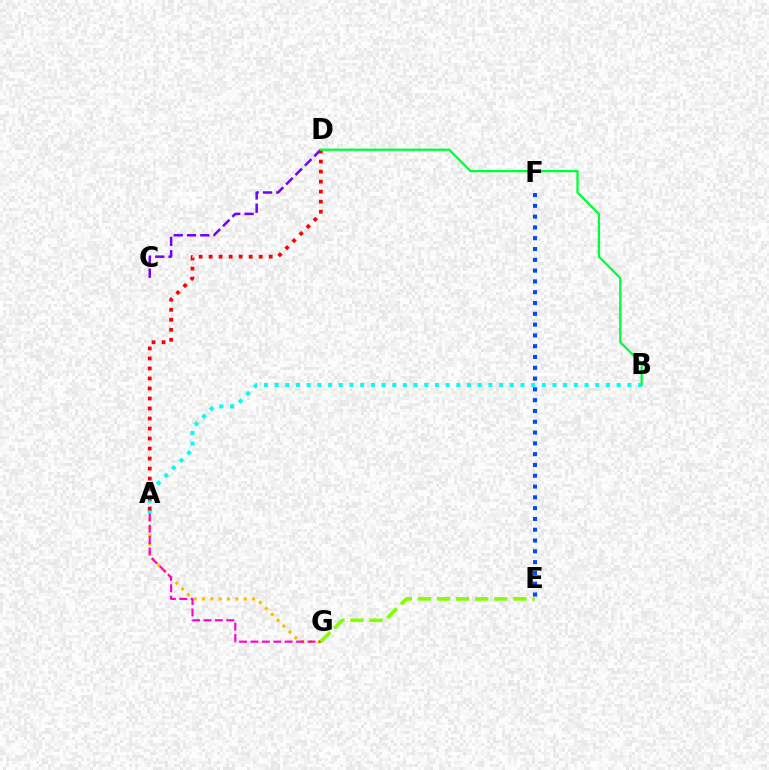{('A', 'B'): [{'color': '#00fff6', 'line_style': 'dotted', 'thickness': 2.9}], ('E', 'F'): [{'color': '#004bff', 'line_style': 'dotted', 'thickness': 2.93}], ('C', 'D'): [{'color': '#7200ff', 'line_style': 'dashed', 'thickness': 1.8}], ('A', 'G'): [{'color': '#ffbd00', 'line_style': 'dotted', 'thickness': 2.27}, {'color': '#ff00cf', 'line_style': 'dashed', 'thickness': 1.55}], ('A', 'D'): [{'color': '#ff0000', 'line_style': 'dotted', 'thickness': 2.72}], ('B', 'D'): [{'color': '#00ff39', 'line_style': 'solid', 'thickness': 1.64}], ('E', 'G'): [{'color': '#84ff00', 'line_style': 'dashed', 'thickness': 2.6}]}